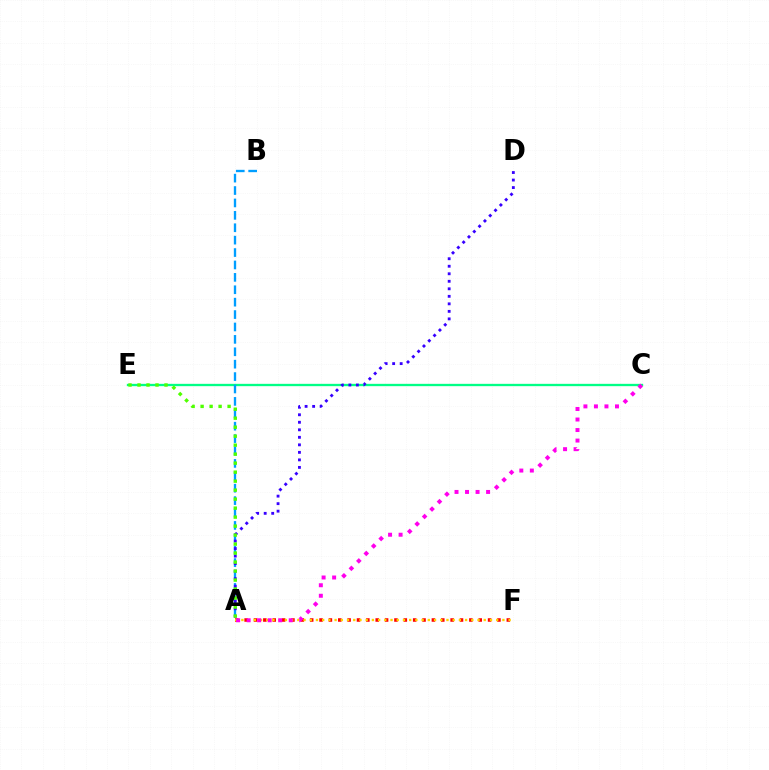{('C', 'E'): [{'color': '#00ff86', 'line_style': 'solid', 'thickness': 1.68}], ('A', 'B'): [{'color': '#009eff', 'line_style': 'dashed', 'thickness': 1.68}], ('A', 'F'): [{'color': '#ff0000', 'line_style': 'dotted', 'thickness': 2.54}, {'color': '#ffd500', 'line_style': 'dotted', 'thickness': 1.69}], ('A', 'D'): [{'color': '#3700ff', 'line_style': 'dotted', 'thickness': 2.04}], ('A', 'C'): [{'color': '#ff00ed', 'line_style': 'dotted', 'thickness': 2.86}], ('A', 'E'): [{'color': '#4fff00', 'line_style': 'dotted', 'thickness': 2.44}]}